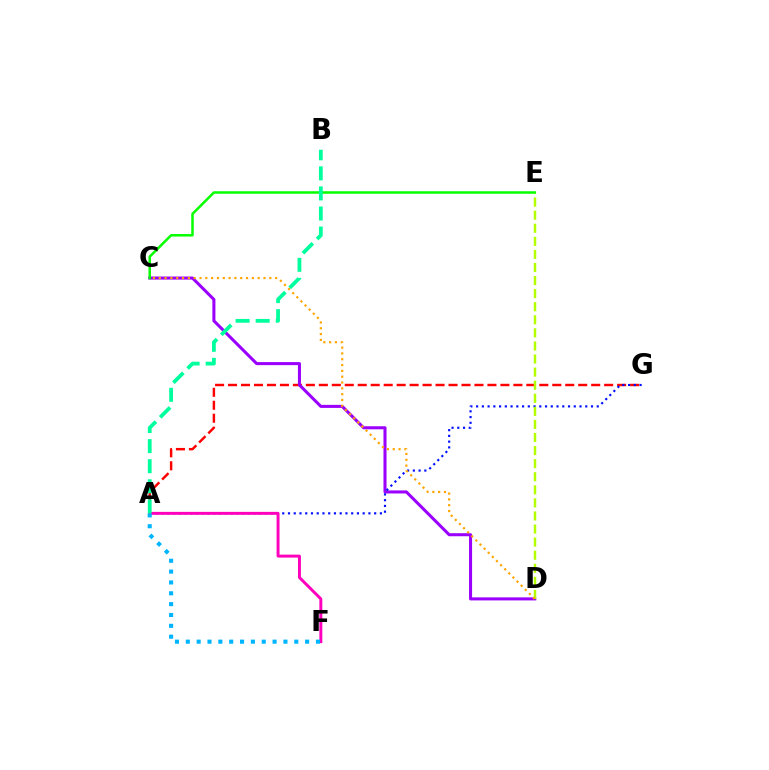{('A', 'G'): [{'color': '#ff0000', 'line_style': 'dashed', 'thickness': 1.76}, {'color': '#0010ff', 'line_style': 'dotted', 'thickness': 1.56}], ('C', 'D'): [{'color': '#9b00ff', 'line_style': 'solid', 'thickness': 2.19}, {'color': '#ffa500', 'line_style': 'dotted', 'thickness': 1.58}], ('A', 'F'): [{'color': '#ff00bd', 'line_style': 'solid', 'thickness': 2.12}, {'color': '#00b5ff', 'line_style': 'dotted', 'thickness': 2.95}], ('D', 'E'): [{'color': '#b3ff00', 'line_style': 'dashed', 'thickness': 1.78}], ('C', 'E'): [{'color': '#08ff00', 'line_style': 'solid', 'thickness': 1.82}], ('A', 'B'): [{'color': '#00ff9d', 'line_style': 'dashed', 'thickness': 2.73}]}